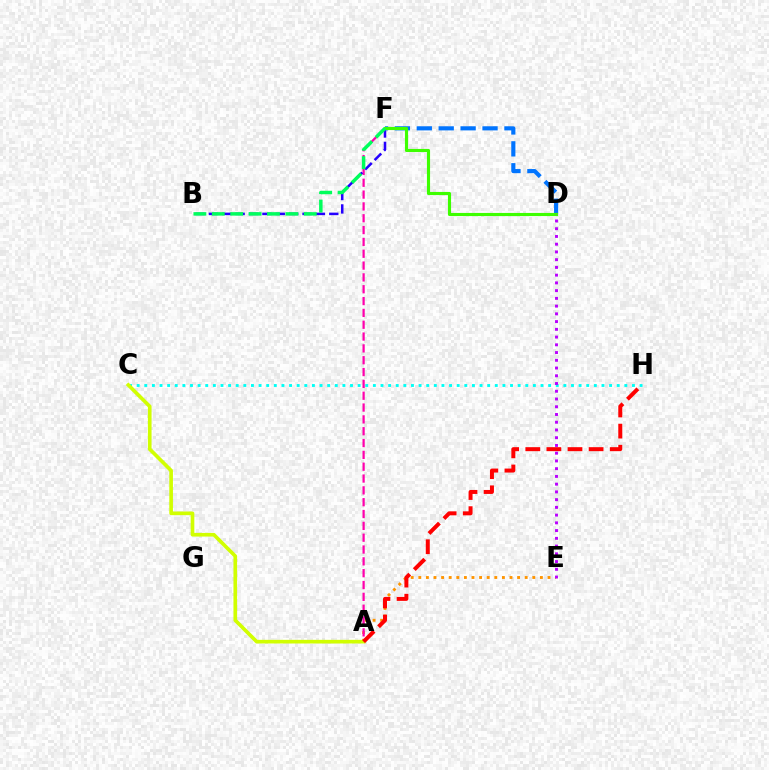{('A', 'E'): [{'color': '#ff9400', 'line_style': 'dotted', 'thickness': 2.06}], ('A', 'F'): [{'color': '#ff00ac', 'line_style': 'dashed', 'thickness': 1.61}], ('B', 'F'): [{'color': '#2500ff', 'line_style': 'dashed', 'thickness': 1.82}, {'color': '#00ff5c', 'line_style': 'dashed', 'thickness': 2.5}], ('C', 'H'): [{'color': '#00fff6', 'line_style': 'dotted', 'thickness': 2.07}], ('D', 'F'): [{'color': '#0074ff', 'line_style': 'dashed', 'thickness': 2.98}, {'color': '#3dff00', 'line_style': 'solid', 'thickness': 2.25}], ('A', 'C'): [{'color': '#d1ff00', 'line_style': 'solid', 'thickness': 2.63}], ('A', 'H'): [{'color': '#ff0000', 'line_style': 'dashed', 'thickness': 2.87}], ('D', 'E'): [{'color': '#b900ff', 'line_style': 'dotted', 'thickness': 2.1}]}